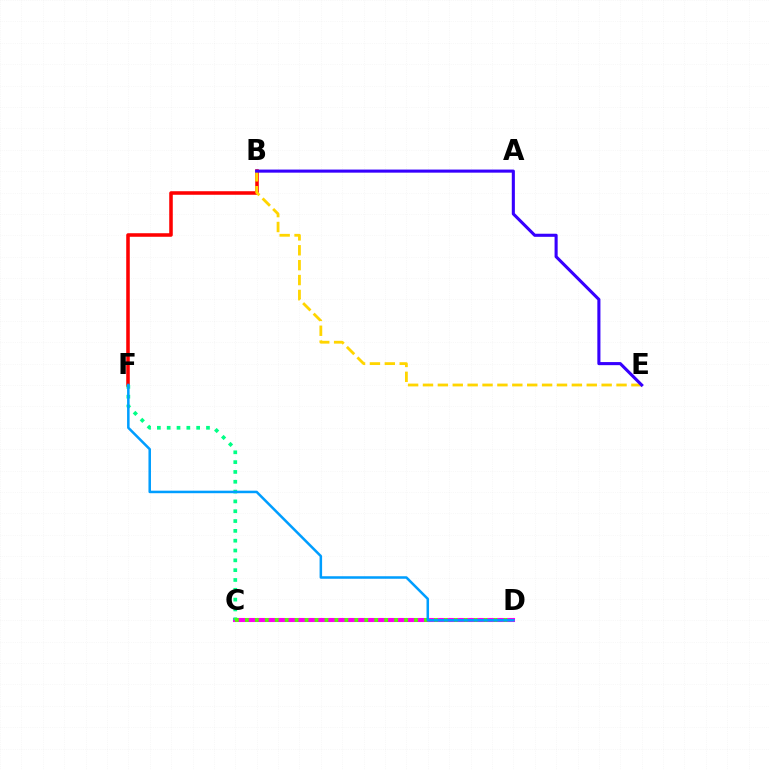{('B', 'F'): [{'color': '#ff0000', 'line_style': 'solid', 'thickness': 2.55}], ('B', 'E'): [{'color': '#ffd500', 'line_style': 'dashed', 'thickness': 2.02}, {'color': '#3700ff', 'line_style': 'solid', 'thickness': 2.22}], ('C', 'D'): [{'color': '#ff00ed', 'line_style': 'solid', 'thickness': 2.93}, {'color': '#4fff00', 'line_style': 'dotted', 'thickness': 2.7}], ('C', 'F'): [{'color': '#00ff86', 'line_style': 'dotted', 'thickness': 2.67}], ('D', 'F'): [{'color': '#009eff', 'line_style': 'solid', 'thickness': 1.82}]}